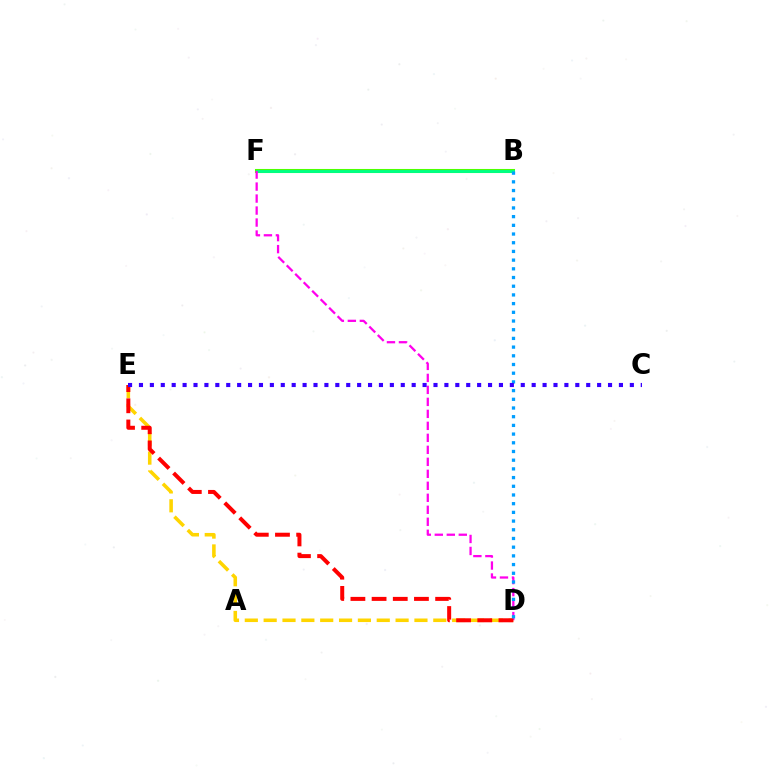{('B', 'F'): [{'color': '#4fff00', 'line_style': 'solid', 'thickness': 2.92}, {'color': '#00ff86', 'line_style': 'solid', 'thickness': 2.07}], ('D', 'E'): [{'color': '#ffd500', 'line_style': 'dashed', 'thickness': 2.56}, {'color': '#ff0000', 'line_style': 'dashed', 'thickness': 2.88}], ('D', 'F'): [{'color': '#ff00ed', 'line_style': 'dashed', 'thickness': 1.63}], ('B', 'D'): [{'color': '#009eff', 'line_style': 'dotted', 'thickness': 2.36}], ('C', 'E'): [{'color': '#3700ff', 'line_style': 'dotted', 'thickness': 2.96}]}